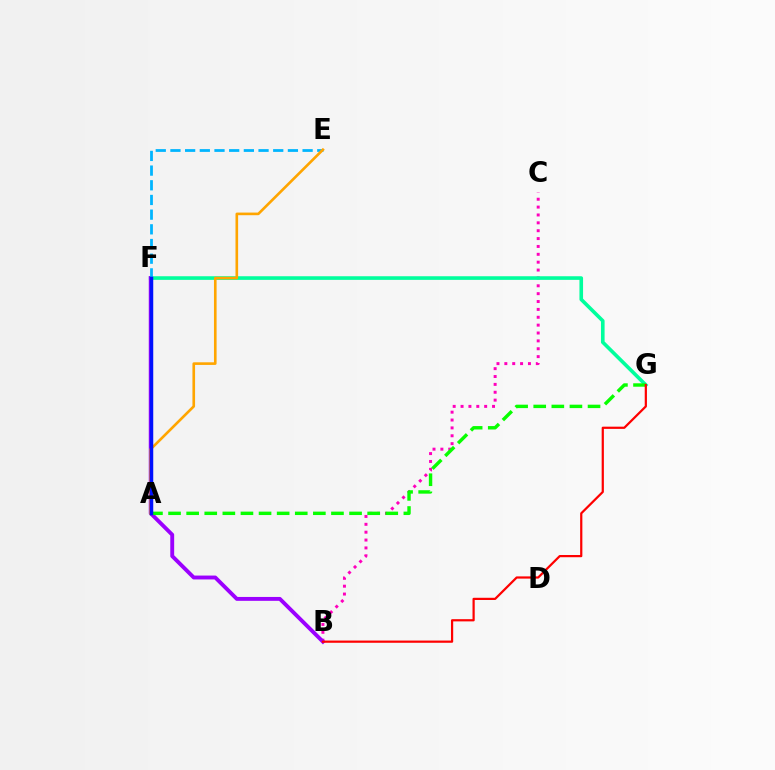{('B', 'C'): [{'color': '#ff00bd', 'line_style': 'dotted', 'thickness': 2.14}], ('F', 'G'): [{'color': '#00ff9d', 'line_style': 'solid', 'thickness': 2.61}], ('B', 'F'): [{'color': '#9b00ff', 'line_style': 'solid', 'thickness': 2.79}], ('A', 'F'): [{'color': '#b3ff00', 'line_style': 'dotted', 'thickness': 2.0}, {'color': '#0010ff', 'line_style': 'solid', 'thickness': 2.5}], ('E', 'F'): [{'color': '#00b5ff', 'line_style': 'dashed', 'thickness': 1.99}], ('A', 'E'): [{'color': '#ffa500', 'line_style': 'solid', 'thickness': 1.89}], ('A', 'G'): [{'color': '#08ff00', 'line_style': 'dashed', 'thickness': 2.46}], ('B', 'G'): [{'color': '#ff0000', 'line_style': 'solid', 'thickness': 1.6}]}